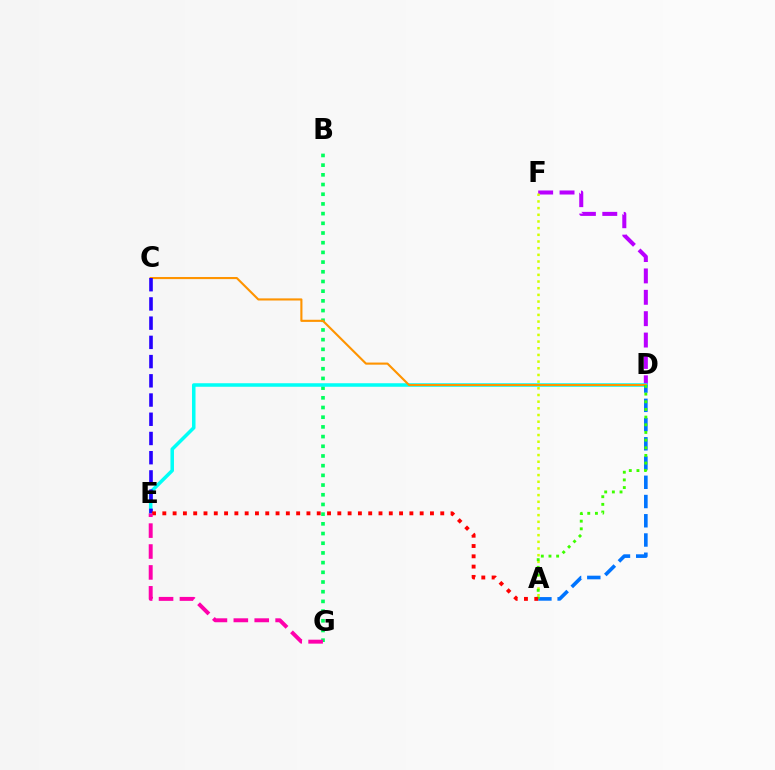{('B', 'G'): [{'color': '#00ff5c', 'line_style': 'dotted', 'thickness': 2.63}], ('D', 'F'): [{'color': '#b900ff', 'line_style': 'dashed', 'thickness': 2.9}], ('D', 'E'): [{'color': '#00fff6', 'line_style': 'solid', 'thickness': 2.54}], ('C', 'D'): [{'color': '#ff9400', 'line_style': 'solid', 'thickness': 1.53}], ('A', 'F'): [{'color': '#d1ff00', 'line_style': 'dotted', 'thickness': 1.81}], ('C', 'E'): [{'color': '#2500ff', 'line_style': 'dashed', 'thickness': 2.61}], ('A', 'D'): [{'color': '#0074ff', 'line_style': 'dashed', 'thickness': 2.61}, {'color': '#3dff00', 'line_style': 'dotted', 'thickness': 2.08}], ('A', 'E'): [{'color': '#ff0000', 'line_style': 'dotted', 'thickness': 2.8}], ('E', 'G'): [{'color': '#ff00ac', 'line_style': 'dashed', 'thickness': 2.84}]}